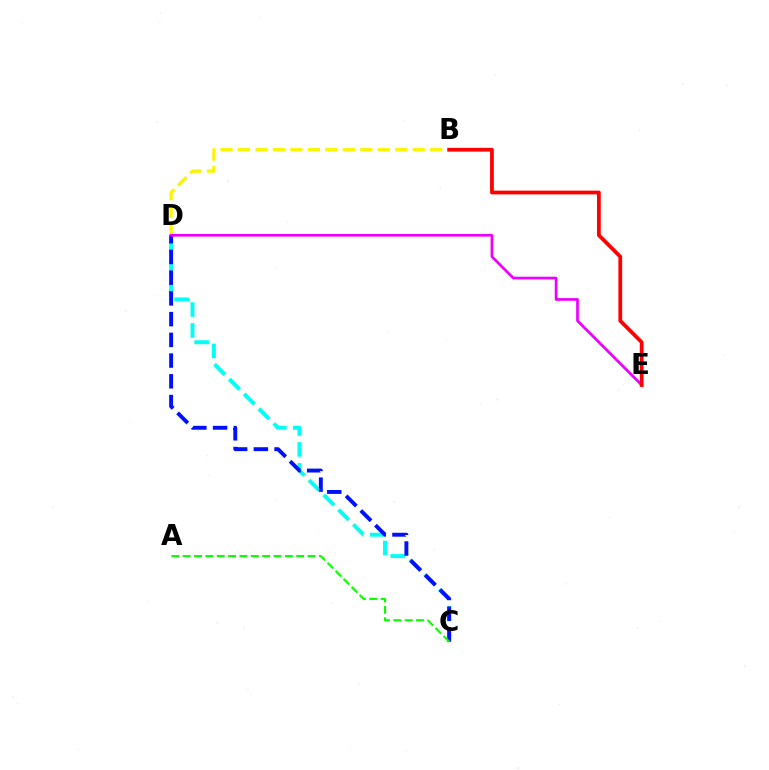{('C', 'D'): [{'color': '#00fff6', 'line_style': 'dashed', 'thickness': 2.84}, {'color': '#0010ff', 'line_style': 'dashed', 'thickness': 2.82}], ('B', 'D'): [{'color': '#fcf500', 'line_style': 'dashed', 'thickness': 2.37}], ('D', 'E'): [{'color': '#ee00ff', 'line_style': 'solid', 'thickness': 1.95}], ('A', 'C'): [{'color': '#08ff00', 'line_style': 'dashed', 'thickness': 1.54}], ('B', 'E'): [{'color': '#ff0000', 'line_style': 'solid', 'thickness': 2.72}]}